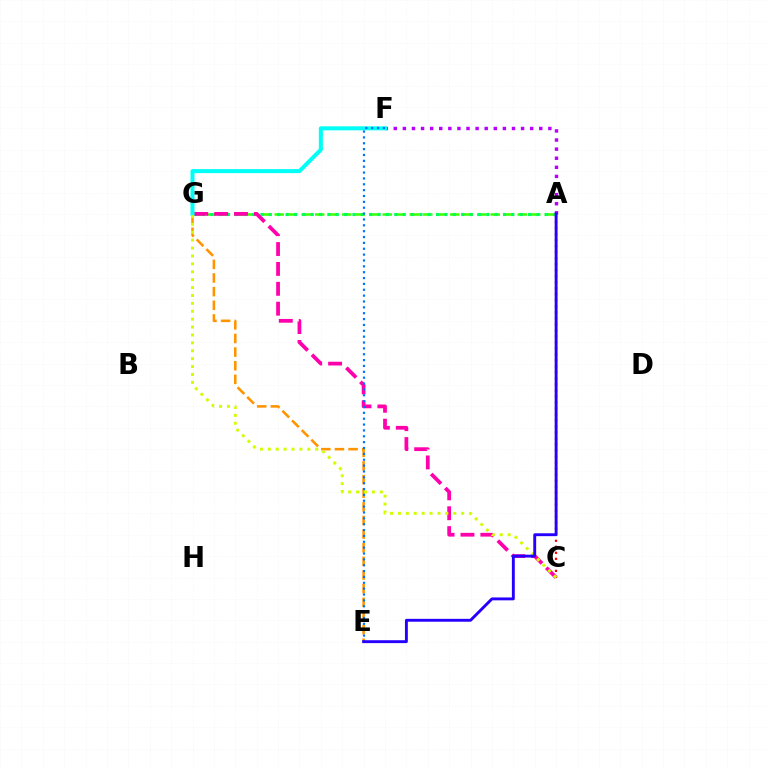{('A', 'G'): [{'color': '#3dff00', 'line_style': 'dashed', 'thickness': 1.83}, {'color': '#00ff5c', 'line_style': 'dotted', 'thickness': 2.27}], ('A', 'F'): [{'color': '#b900ff', 'line_style': 'dotted', 'thickness': 2.47}], ('A', 'C'): [{'color': '#ff0000', 'line_style': 'dotted', 'thickness': 1.63}], ('E', 'G'): [{'color': '#ff9400', 'line_style': 'dashed', 'thickness': 1.85}], ('C', 'G'): [{'color': '#ff00ac', 'line_style': 'dashed', 'thickness': 2.7}, {'color': '#d1ff00', 'line_style': 'dotted', 'thickness': 2.15}], ('F', 'G'): [{'color': '#00fff6', 'line_style': 'solid', 'thickness': 2.89}], ('E', 'F'): [{'color': '#0074ff', 'line_style': 'dotted', 'thickness': 1.59}], ('A', 'E'): [{'color': '#2500ff', 'line_style': 'solid', 'thickness': 2.08}]}